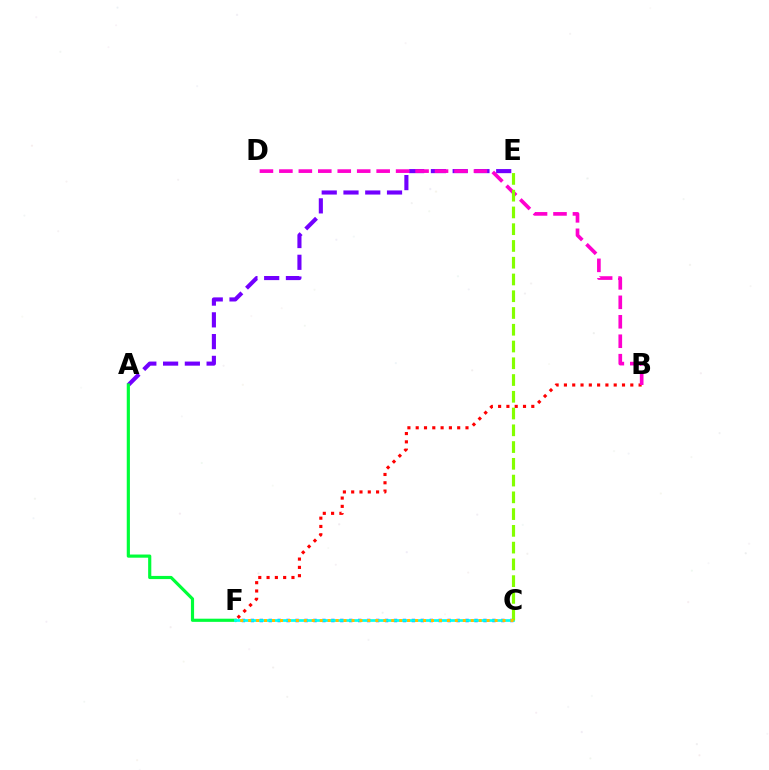{('A', 'E'): [{'color': '#7200ff', 'line_style': 'dashed', 'thickness': 2.96}], ('B', 'F'): [{'color': '#ff0000', 'line_style': 'dotted', 'thickness': 2.25}], ('C', 'F'): [{'color': '#004bff', 'line_style': 'dotted', 'thickness': 2.43}, {'color': '#00fff6', 'line_style': 'solid', 'thickness': 1.95}, {'color': '#ffbd00', 'line_style': 'dotted', 'thickness': 2.16}], ('A', 'F'): [{'color': '#00ff39', 'line_style': 'solid', 'thickness': 2.28}], ('B', 'D'): [{'color': '#ff00cf', 'line_style': 'dashed', 'thickness': 2.64}], ('C', 'E'): [{'color': '#84ff00', 'line_style': 'dashed', 'thickness': 2.28}]}